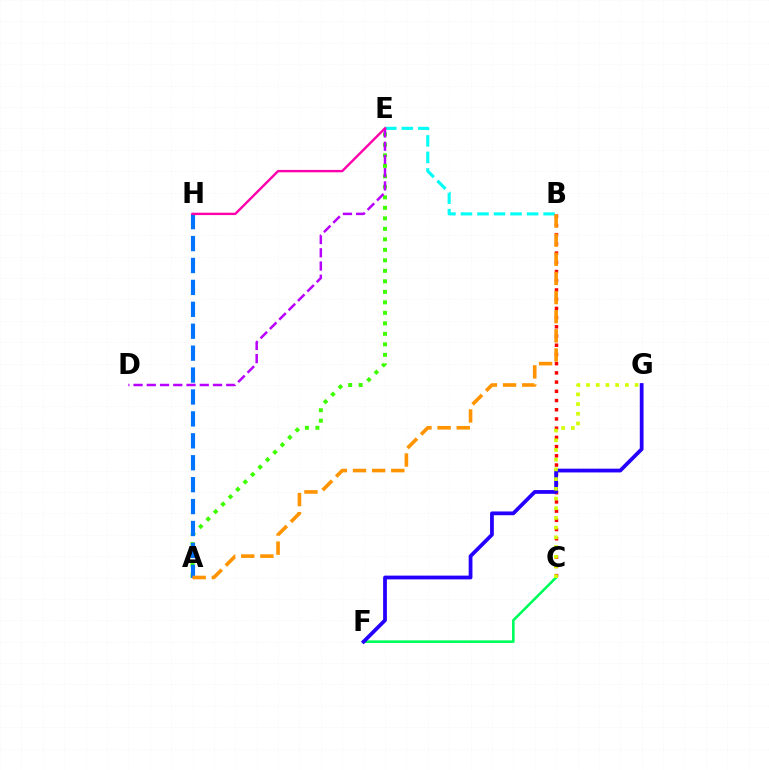{('B', 'C'): [{'color': '#ff0000', 'line_style': 'dotted', 'thickness': 2.5}], ('A', 'E'): [{'color': '#3dff00', 'line_style': 'dotted', 'thickness': 2.85}], ('A', 'H'): [{'color': '#0074ff', 'line_style': 'dashed', 'thickness': 2.98}], ('B', 'E'): [{'color': '#00fff6', 'line_style': 'dashed', 'thickness': 2.24}], ('C', 'F'): [{'color': '#00ff5c', 'line_style': 'solid', 'thickness': 1.89}], ('F', 'G'): [{'color': '#2500ff', 'line_style': 'solid', 'thickness': 2.72}], ('A', 'B'): [{'color': '#ff9400', 'line_style': 'dashed', 'thickness': 2.6}], ('D', 'E'): [{'color': '#b900ff', 'line_style': 'dashed', 'thickness': 1.8}], ('E', 'H'): [{'color': '#ff00ac', 'line_style': 'solid', 'thickness': 1.72}], ('C', 'G'): [{'color': '#d1ff00', 'line_style': 'dotted', 'thickness': 2.64}]}